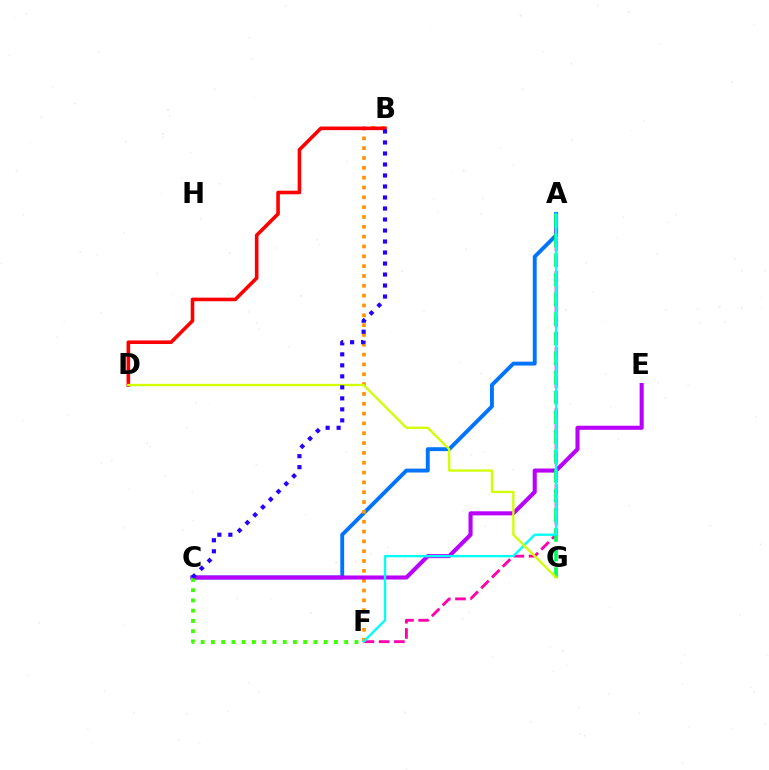{('A', 'C'): [{'color': '#0074ff', 'line_style': 'solid', 'thickness': 2.8}], ('A', 'F'): [{'color': '#ff00ac', 'line_style': 'dashed', 'thickness': 2.07}, {'color': '#00fff6', 'line_style': 'solid', 'thickness': 1.68}], ('B', 'F'): [{'color': '#ff9400', 'line_style': 'dotted', 'thickness': 2.67}], ('C', 'E'): [{'color': '#b900ff', 'line_style': 'solid', 'thickness': 2.94}], ('A', 'G'): [{'color': '#00ff5c', 'line_style': 'dashed', 'thickness': 2.67}], ('B', 'D'): [{'color': '#ff0000', 'line_style': 'solid', 'thickness': 2.59}], ('D', 'G'): [{'color': '#d1ff00', 'line_style': 'solid', 'thickness': 1.66}], ('C', 'F'): [{'color': '#3dff00', 'line_style': 'dotted', 'thickness': 2.78}], ('B', 'C'): [{'color': '#2500ff', 'line_style': 'dotted', 'thickness': 2.99}]}